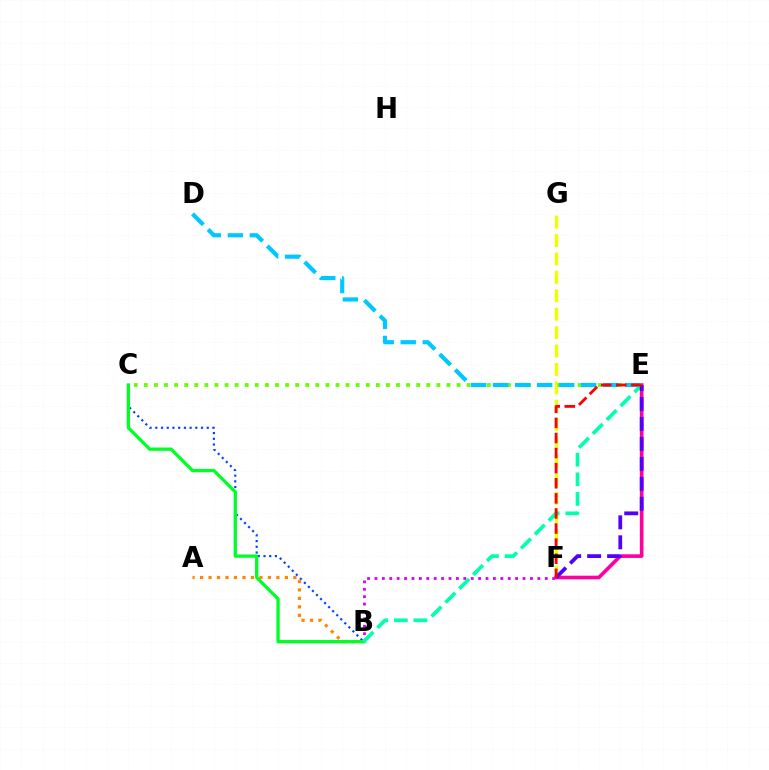{('B', 'C'): [{'color': '#003fff', 'line_style': 'dotted', 'thickness': 1.55}, {'color': '#00ff27', 'line_style': 'solid', 'thickness': 2.37}], ('B', 'F'): [{'color': '#d600ff', 'line_style': 'dotted', 'thickness': 2.01}], ('F', 'G'): [{'color': '#eeff00', 'line_style': 'dashed', 'thickness': 2.5}], ('A', 'B'): [{'color': '#ff8800', 'line_style': 'dotted', 'thickness': 2.31}], ('E', 'F'): [{'color': '#ff00a0', 'line_style': 'solid', 'thickness': 2.62}, {'color': '#4f00ff', 'line_style': 'dashed', 'thickness': 2.71}, {'color': '#ff0000', 'line_style': 'dashed', 'thickness': 2.05}], ('C', 'E'): [{'color': '#66ff00', 'line_style': 'dotted', 'thickness': 2.74}], ('D', 'E'): [{'color': '#00c7ff', 'line_style': 'dashed', 'thickness': 2.99}], ('B', 'E'): [{'color': '#00ffaf', 'line_style': 'dashed', 'thickness': 2.66}]}